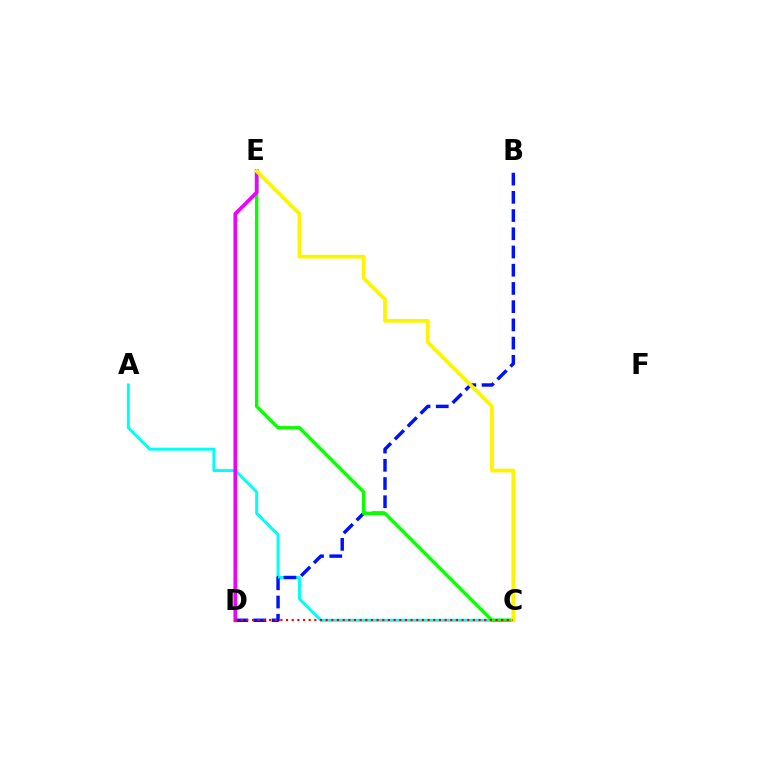{('A', 'C'): [{'color': '#00fff6', 'line_style': 'solid', 'thickness': 2.15}], ('B', 'D'): [{'color': '#0010ff', 'line_style': 'dashed', 'thickness': 2.48}], ('C', 'E'): [{'color': '#08ff00', 'line_style': 'solid', 'thickness': 2.43}, {'color': '#fcf500', 'line_style': 'solid', 'thickness': 2.7}], ('D', 'E'): [{'color': '#ee00ff', 'line_style': 'solid', 'thickness': 2.68}], ('C', 'D'): [{'color': '#ff0000', 'line_style': 'dotted', 'thickness': 1.54}]}